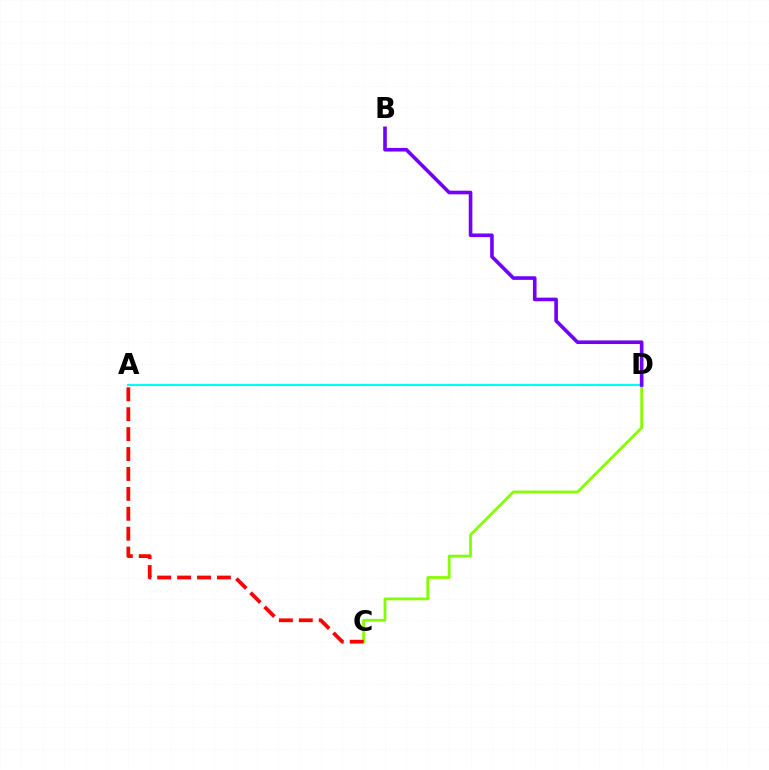{('A', 'D'): [{'color': '#00fff6', 'line_style': 'solid', 'thickness': 1.51}], ('C', 'D'): [{'color': '#84ff00', 'line_style': 'solid', 'thickness': 2.01}], ('A', 'C'): [{'color': '#ff0000', 'line_style': 'dashed', 'thickness': 2.71}], ('B', 'D'): [{'color': '#7200ff', 'line_style': 'solid', 'thickness': 2.6}]}